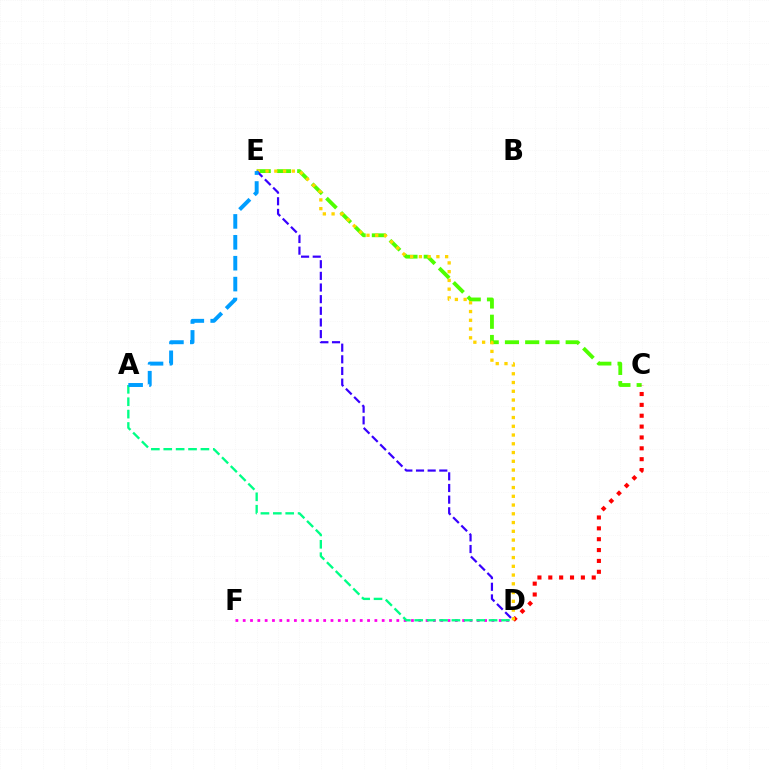{('D', 'F'): [{'color': '#ff00ed', 'line_style': 'dotted', 'thickness': 1.99}], ('A', 'D'): [{'color': '#00ff86', 'line_style': 'dashed', 'thickness': 1.68}], ('C', 'E'): [{'color': '#4fff00', 'line_style': 'dashed', 'thickness': 2.75}], ('C', 'D'): [{'color': '#ff0000', 'line_style': 'dotted', 'thickness': 2.95}], ('D', 'E'): [{'color': '#ffd500', 'line_style': 'dotted', 'thickness': 2.38}, {'color': '#3700ff', 'line_style': 'dashed', 'thickness': 1.58}], ('A', 'E'): [{'color': '#009eff', 'line_style': 'dashed', 'thickness': 2.84}]}